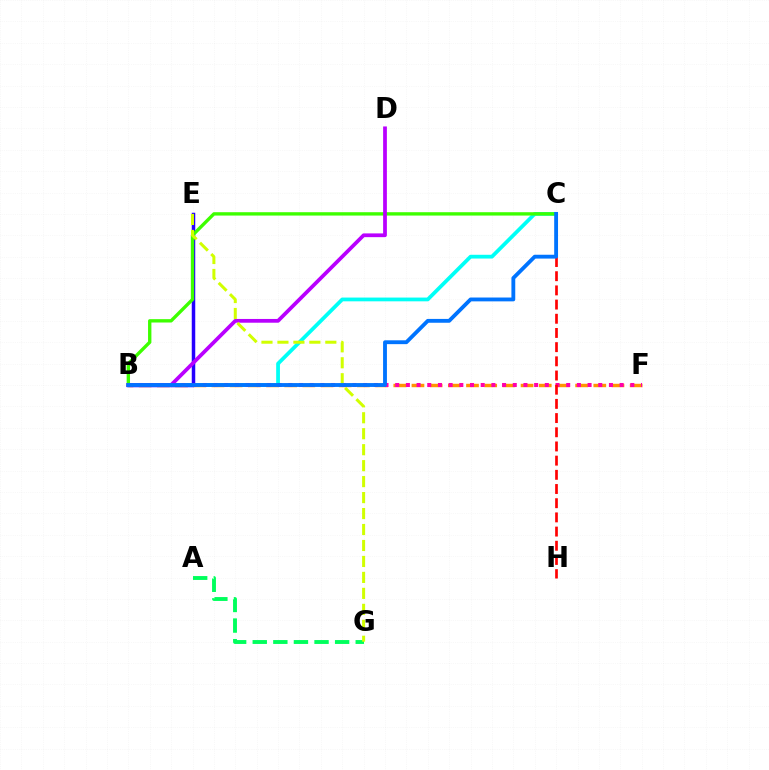{('B', 'C'): [{'color': '#00fff6', 'line_style': 'solid', 'thickness': 2.71}, {'color': '#3dff00', 'line_style': 'solid', 'thickness': 2.42}, {'color': '#0074ff', 'line_style': 'solid', 'thickness': 2.77}], ('A', 'G'): [{'color': '#00ff5c', 'line_style': 'dashed', 'thickness': 2.8}], ('B', 'F'): [{'color': '#ff9400', 'line_style': 'dashed', 'thickness': 2.47}, {'color': '#ff00ac', 'line_style': 'dotted', 'thickness': 2.9}], ('B', 'E'): [{'color': '#2500ff', 'line_style': 'solid', 'thickness': 2.51}], ('C', 'H'): [{'color': '#ff0000', 'line_style': 'dashed', 'thickness': 1.93}], ('B', 'D'): [{'color': '#b900ff', 'line_style': 'solid', 'thickness': 2.7}], ('E', 'G'): [{'color': '#d1ff00', 'line_style': 'dashed', 'thickness': 2.17}]}